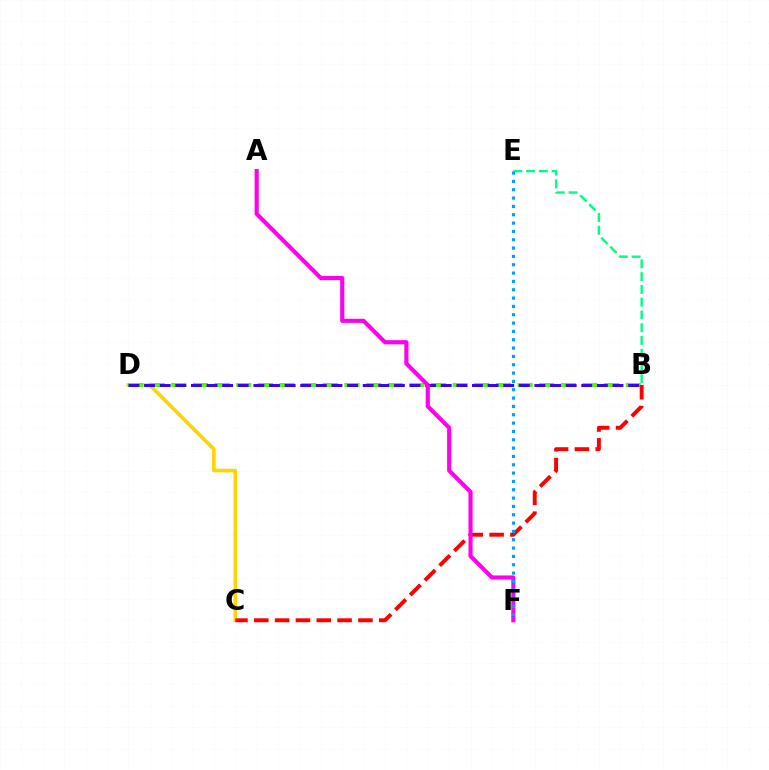{('B', 'E'): [{'color': '#00ff86', 'line_style': 'dashed', 'thickness': 1.73}], ('C', 'D'): [{'color': '#ffd500', 'line_style': 'solid', 'thickness': 2.62}], ('B', 'D'): [{'color': '#4fff00', 'line_style': 'dashed', 'thickness': 2.94}, {'color': '#3700ff', 'line_style': 'dashed', 'thickness': 2.12}], ('B', 'C'): [{'color': '#ff0000', 'line_style': 'dashed', 'thickness': 2.83}], ('A', 'F'): [{'color': '#ff00ed', 'line_style': 'solid', 'thickness': 2.96}], ('E', 'F'): [{'color': '#009eff', 'line_style': 'dotted', 'thickness': 2.26}]}